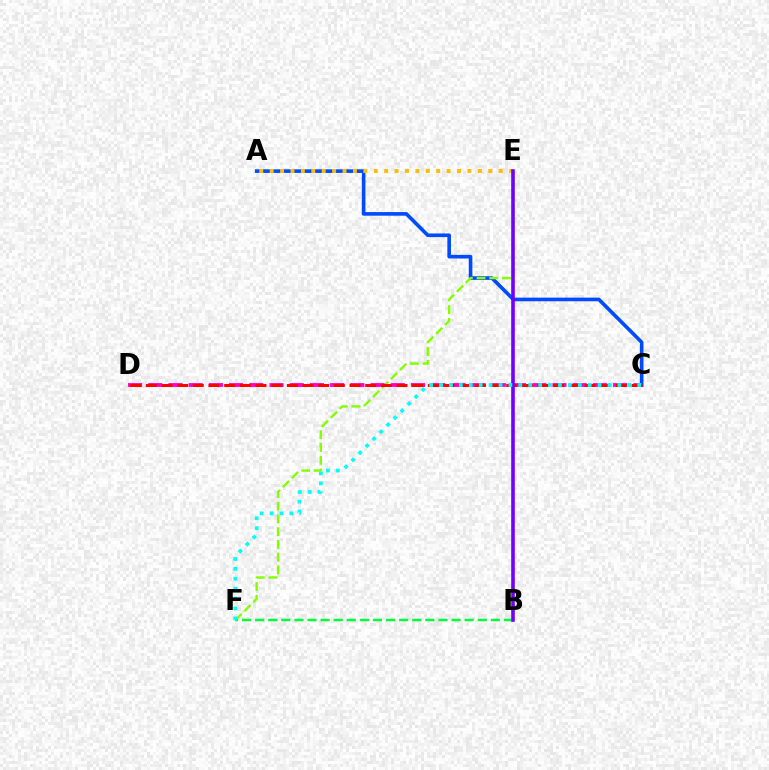{('A', 'C'): [{'color': '#004bff', 'line_style': 'solid', 'thickness': 2.61}], ('E', 'F'): [{'color': '#84ff00', 'line_style': 'dashed', 'thickness': 1.73}], ('C', 'D'): [{'color': '#ff00cf', 'line_style': 'dashed', 'thickness': 2.75}, {'color': '#ff0000', 'line_style': 'dashed', 'thickness': 2.13}], ('A', 'E'): [{'color': '#ffbd00', 'line_style': 'dotted', 'thickness': 2.83}], ('B', 'F'): [{'color': '#00ff39', 'line_style': 'dashed', 'thickness': 1.78}], ('B', 'E'): [{'color': '#7200ff', 'line_style': 'solid', 'thickness': 2.59}], ('C', 'F'): [{'color': '#00fff6', 'line_style': 'dotted', 'thickness': 2.69}]}